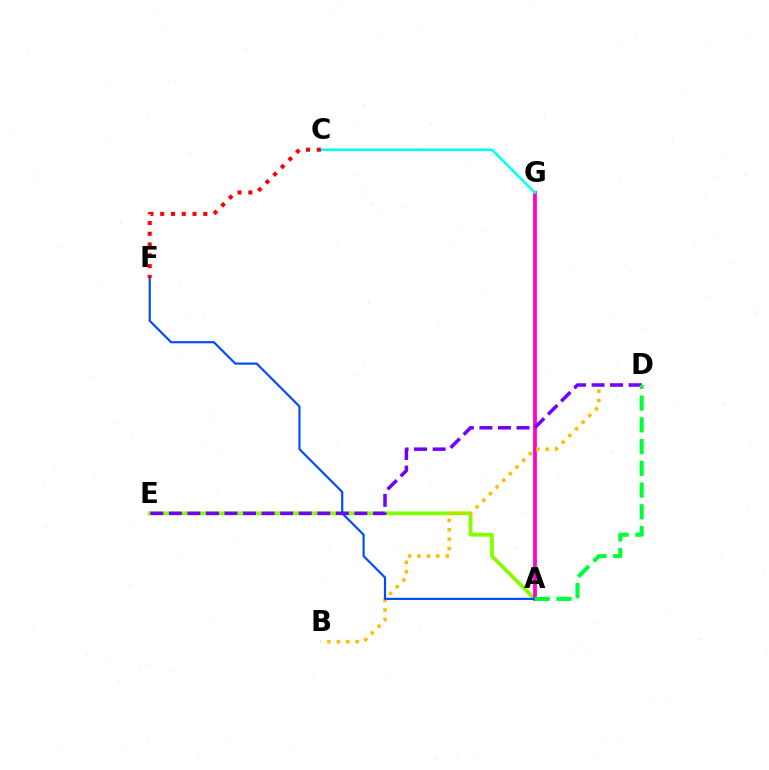{('A', 'E'): [{'color': '#84ff00', 'line_style': 'solid', 'thickness': 2.74}], ('A', 'G'): [{'color': '#ff00cf', 'line_style': 'solid', 'thickness': 2.71}], ('B', 'D'): [{'color': '#ffbd00', 'line_style': 'dotted', 'thickness': 2.56}], ('C', 'G'): [{'color': '#00fff6', 'line_style': 'solid', 'thickness': 1.81}], ('A', 'F'): [{'color': '#004bff', 'line_style': 'solid', 'thickness': 1.56}], ('D', 'E'): [{'color': '#7200ff', 'line_style': 'dashed', 'thickness': 2.52}], ('A', 'D'): [{'color': '#00ff39', 'line_style': 'dashed', 'thickness': 2.95}], ('C', 'F'): [{'color': '#ff0000', 'line_style': 'dotted', 'thickness': 2.93}]}